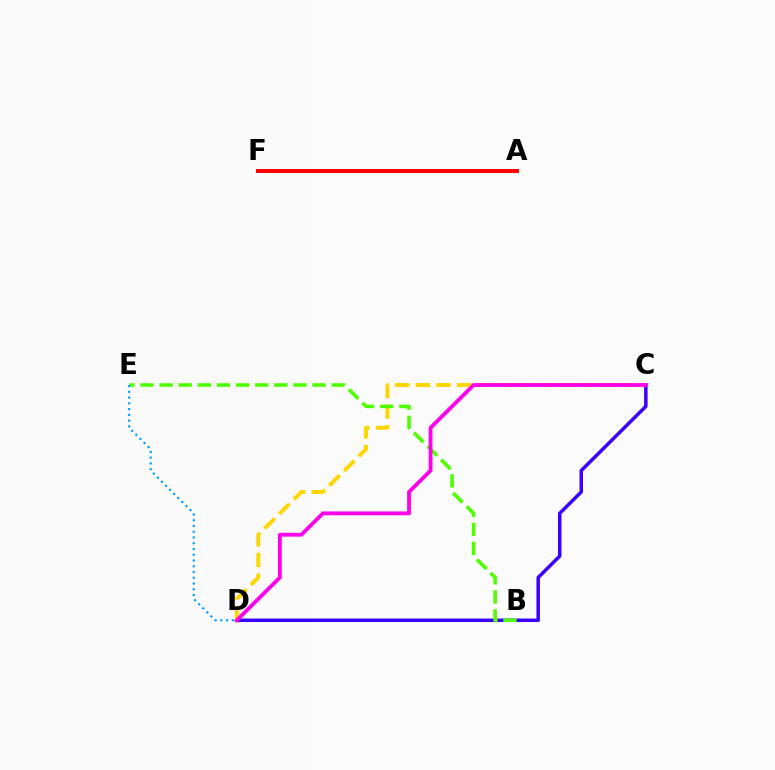{('C', 'D'): [{'color': '#3700ff', 'line_style': 'solid', 'thickness': 2.51}, {'color': '#ffd500', 'line_style': 'dashed', 'thickness': 2.81}, {'color': '#ff00ed', 'line_style': 'solid', 'thickness': 2.75}], ('A', 'F'): [{'color': '#00ff86', 'line_style': 'dashed', 'thickness': 2.63}, {'color': '#ff0000', 'line_style': 'solid', 'thickness': 2.88}], ('B', 'E'): [{'color': '#4fff00', 'line_style': 'dashed', 'thickness': 2.6}], ('D', 'E'): [{'color': '#009eff', 'line_style': 'dotted', 'thickness': 1.56}]}